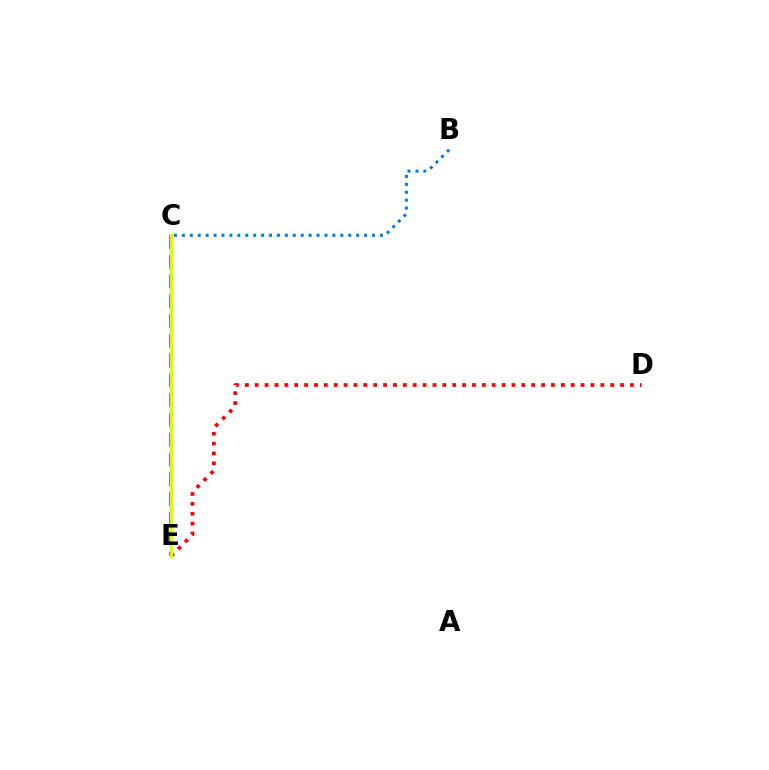{('B', 'C'): [{'color': '#0074ff', 'line_style': 'dotted', 'thickness': 2.15}], ('D', 'E'): [{'color': '#ff0000', 'line_style': 'dotted', 'thickness': 2.68}], ('C', 'E'): [{'color': '#b900ff', 'line_style': 'dashed', 'thickness': 2.69}, {'color': '#00ff5c', 'line_style': 'dashed', 'thickness': 1.87}, {'color': '#d1ff00', 'line_style': 'solid', 'thickness': 2.5}]}